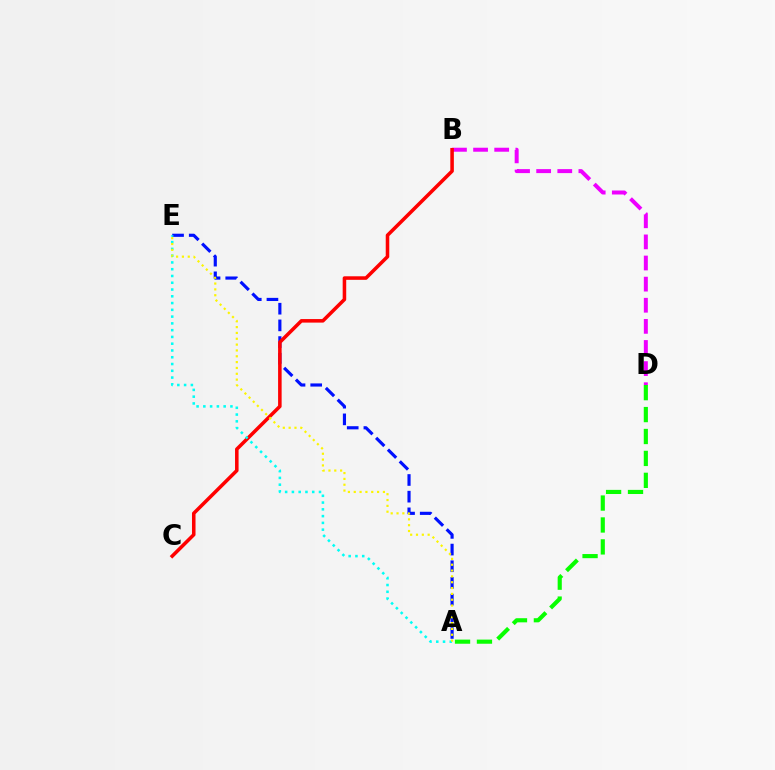{('B', 'D'): [{'color': '#ee00ff', 'line_style': 'dashed', 'thickness': 2.87}], ('A', 'E'): [{'color': '#0010ff', 'line_style': 'dashed', 'thickness': 2.27}, {'color': '#00fff6', 'line_style': 'dotted', 'thickness': 1.84}, {'color': '#fcf500', 'line_style': 'dotted', 'thickness': 1.59}], ('B', 'C'): [{'color': '#ff0000', 'line_style': 'solid', 'thickness': 2.55}], ('A', 'D'): [{'color': '#08ff00', 'line_style': 'dashed', 'thickness': 2.98}]}